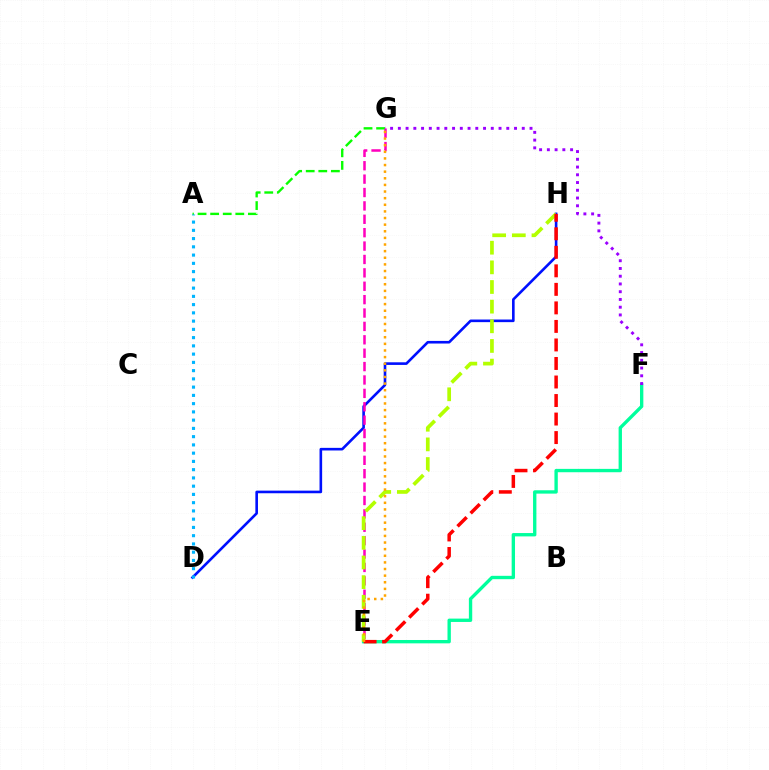{('E', 'F'): [{'color': '#00ff9d', 'line_style': 'solid', 'thickness': 2.41}], ('A', 'G'): [{'color': '#08ff00', 'line_style': 'dashed', 'thickness': 1.71}], ('D', 'H'): [{'color': '#0010ff', 'line_style': 'solid', 'thickness': 1.88}], ('A', 'D'): [{'color': '#00b5ff', 'line_style': 'dotted', 'thickness': 2.24}], ('E', 'G'): [{'color': '#ff00bd', 'line_style': 'dashed', 'thickness': 1.82}, {'color': '#ffa500', 'line_style': 'dotted', 'thickness': 1.8}], ('E', 'H'): [{'color': '#b3ff00', 'line_style': 'dashed', 'thickness': 2.67}, {'color': '#ff0000', 'line_style': 'dashed', 'thickness': 2.52}], ('F', 'G'): [{'color': '#9b00ff', 'line_style': 'dotted', 'thickness': 2.1}]}